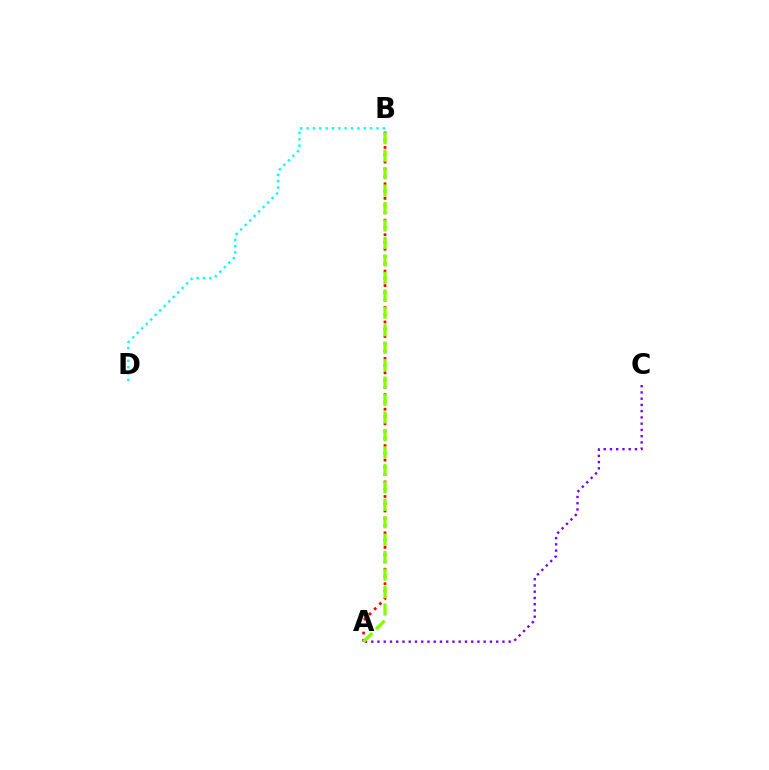{('A', 'B'): [{'color': '#ff0000', 'line_style': 'dotted', 'thickness': 1.98}, {'color': '#84ff00', 'line_style': 'dashed', 'thickness': 2.37}], ('B', 'D'): [{'color': '#00fff6', 'line_style': 'dotted', 'thickness': 1.73}], ('A', 'C'): [{'color': '#7200ff', 'line_style': 'dotted', 'thickness': 1.7}]}